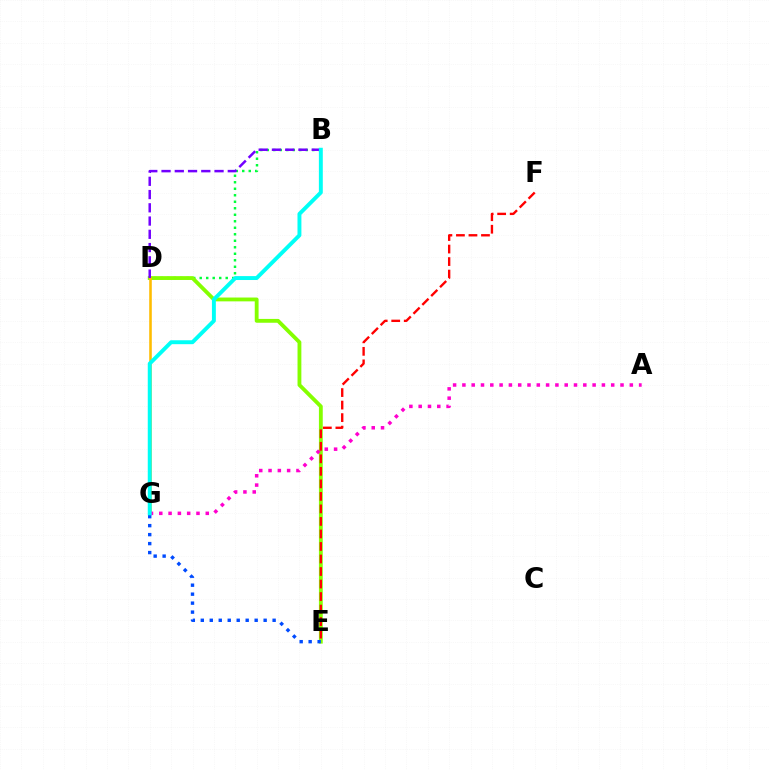{('B', 'D'): [{'color': '#00ff39', 'line_style': 'dotted', 'thickness': 1.77}, {'color': '#7200ff', 'line_style': 'dashed', 'thickness': 1.8}], ('D', 'E'): [{'color': '#84ff00', 'line_style': 'solid', 'thickness': 2.76}], ('E', 'F'): [{'color': '#ff0000', 'line_style': 'dashed', 'thickness': 1.7}], ('D', 'G'): [{'color': '#ffbd00', 'line_style': 'solid', 'thickness': 1.86}], ('A', 'G'): [{'color': '#ff00cf', 'line_style': 'dotted', 'thickness': 2.53}], ('E', 'G'): [{'color': '#004bff', 'line_style': 'dotted', 'thickness': 2.44}], ('B', 'G'): [{'color': '#00fff6', 'line_style': 'solid', 'thickness': 2.82}]}